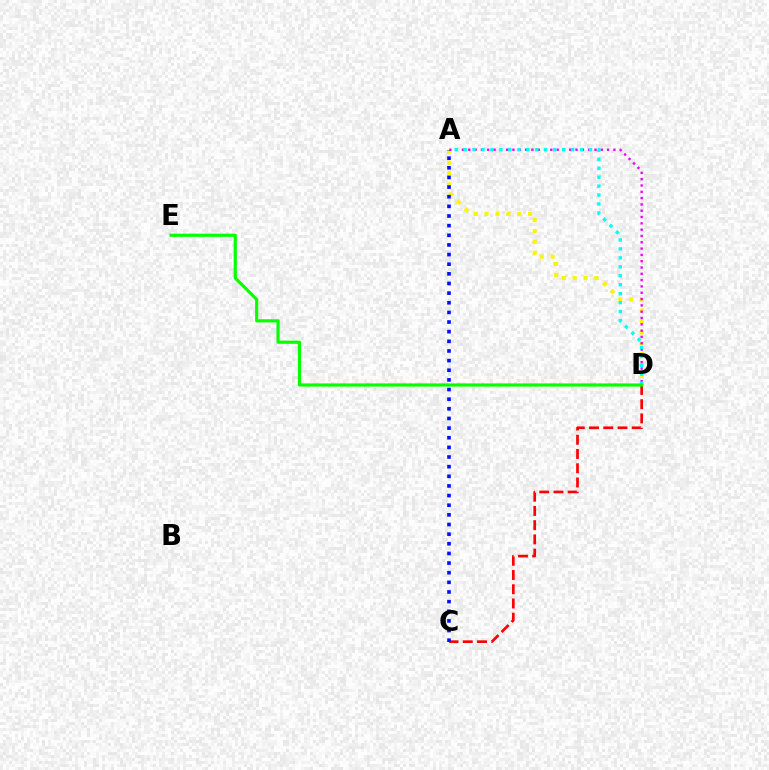{('A', 'D'): [{'color': '#fcf500', 'line_style': 'dotted', 'thickness': 2.95}, {'color': '#ee00ff', 'line_style': 'dotted', 'thickness': 1.71}, {'color': '#00fff6', 'line_style': 'dotted', 'thickness': 2.43}], ('C', 'D'): [{'color': '#ff0000', 'line_style': 'dashed', 'thickness': 1.93}], ('D', 'E'): [{'color': '#08ff00', 'line_style': 'solid', 'thickness': 2.28}], ('A', 'C'): [{'color': '#0010ff', 'line_style': 'dotted', 'thickness': 2.62}]}